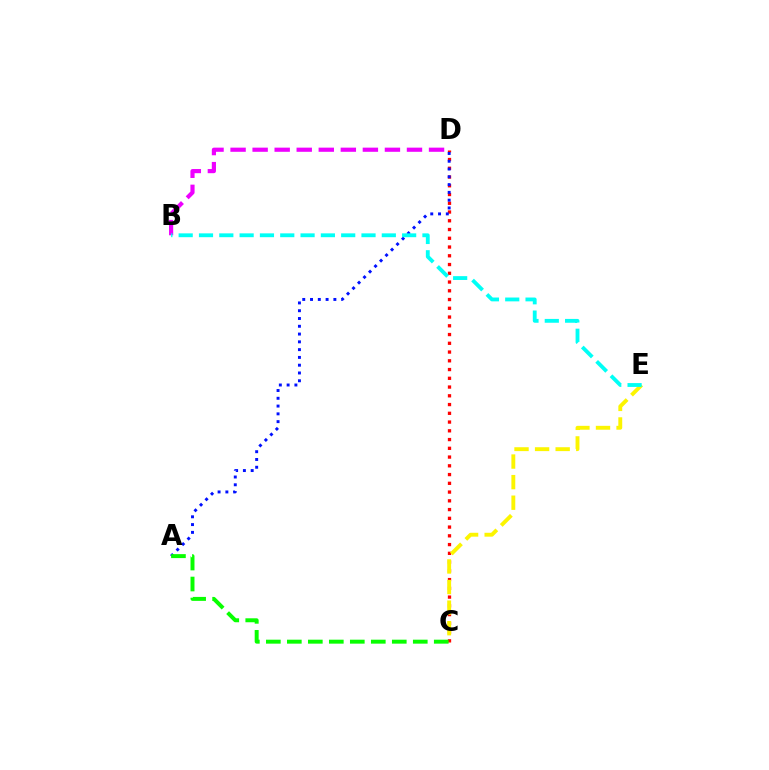{('B', 'D'): [{'color': '#ee00ff', 'line_style': 'dashed', 'thickness': 3.0}], ('C', 'D'): [{'color': '#ff0000', 'line_style': 'dotted', 'thickness': 2.38}], ('A', 'D'): [{'color': '#0010ff', 'line_style': 'dotted', 'thickness': 2.11}], ('A', 'C'): [{'color': '#08ff00', 'line_style': 'dashed', 'thickness': 2.85}], ('C', 'E'): [{'color': '#fcf500', 'line_style': 'dashed', 'thickness': 2.8}], ('B', 'E'): [{'color': '#00fff6', 'line_style': 'dashed', 'thickness': 2.76}]}